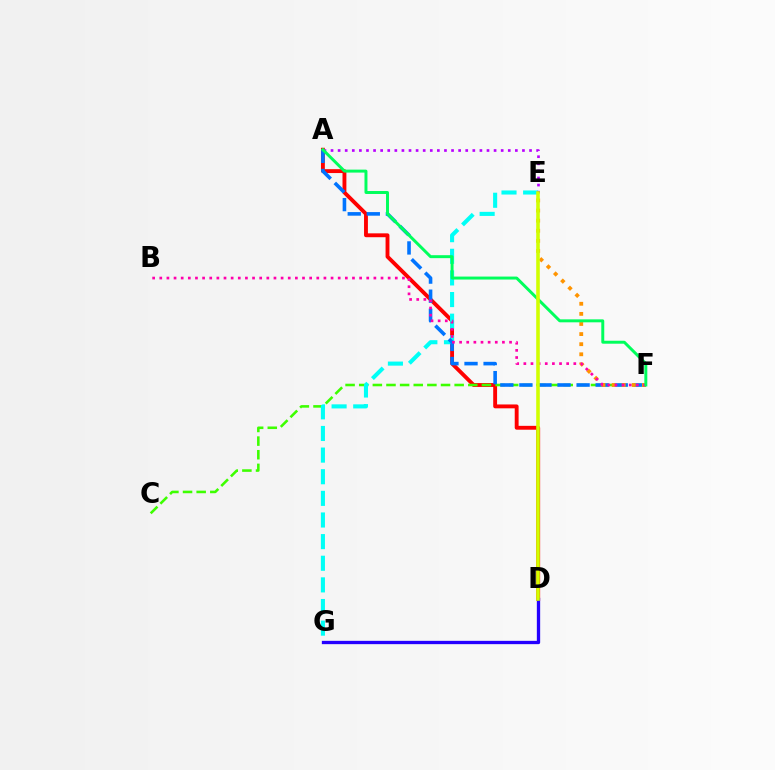{('A', 'D'): [{'color': '#ff0000', 'line_style': 'solid', 'thickness': 2.79}], ('D', 'G'): [{'color': '#2500ff', 'line_style': 'solid', 'thickness': 2.39}], ('C', 'F'): [{'color': '#3dff00', 'line_style': 'dashed', 'thickness': 1.85}], ('E', 'G'): [{'color': '#00fff6', 'line_style': 'dashed', 'thickness': 2.94}], ('A', 'F'): [{'color': '#0074ff', 'line_style': 'dashed', 'thickness': 2.59}, {'color': '#00ff5c', 'line_style': 'solid', 'thickness': 2.13}], ('A', 'E'): [{'color': '#b900ff', 'line_style': 'dotted', 'thickness': 1.93}], ('E', 'F'): [{'color': '#ff9400', 'line_style': 'dotted', 'thickness': 2.74}], ('B', 'F'): [{'color': '#ff00ac', 'line_style': 'dotted', 'thickness': 1.94}], ('D', 'E'): [{'color': '#d1ff00', 'line_style': 'solid', 'thickness': 2.58}]}